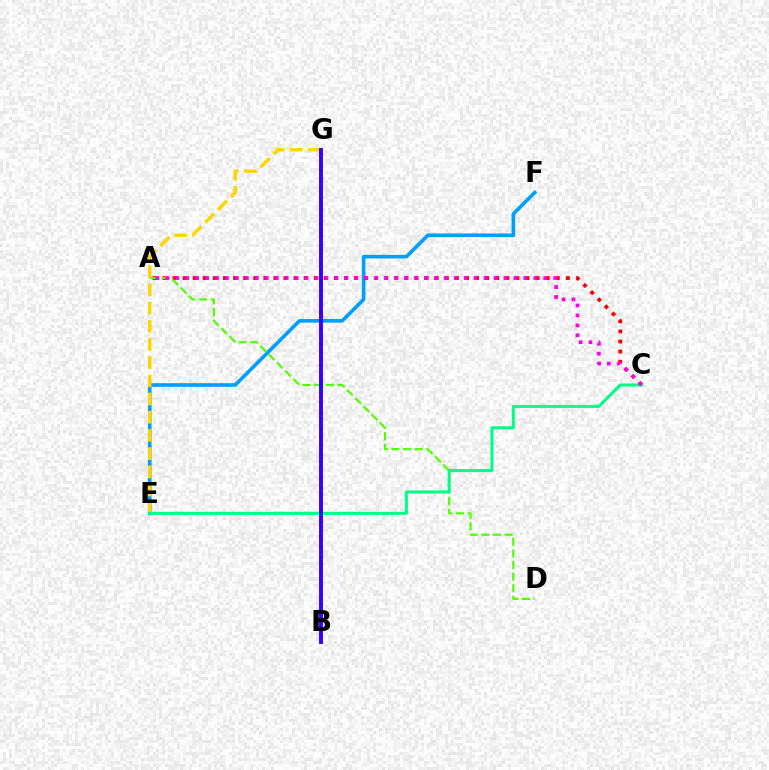{('E', 'F'): [{'color': '#009eff', 'line_style': 'solid', 'thickness': 2.59}], ('A', 'C'): [{'color': '#ff0000', 'line_style': 'dotted', 'thickness': 2.74}, {'color': '#ff00ed', 'line_style': 'dotted', 'thickness': 2.7}], ('A', 'D'): [{'color': '#4fff00', 'line_style': 'dashed', 'thickness': 1.58}], ('E', 'G'): [{'color': '#ffd500', 'line_style': 'dashed', 'thickness': 2.47}], ('C', 'E'): [{'color': '#00ff86', 'line_style': 'solid', 'thickness': 2.17}], ('B', 'G'): [{'color': '#3700ff', 'line_style': 'solid', 'thickness': 2.82}]}